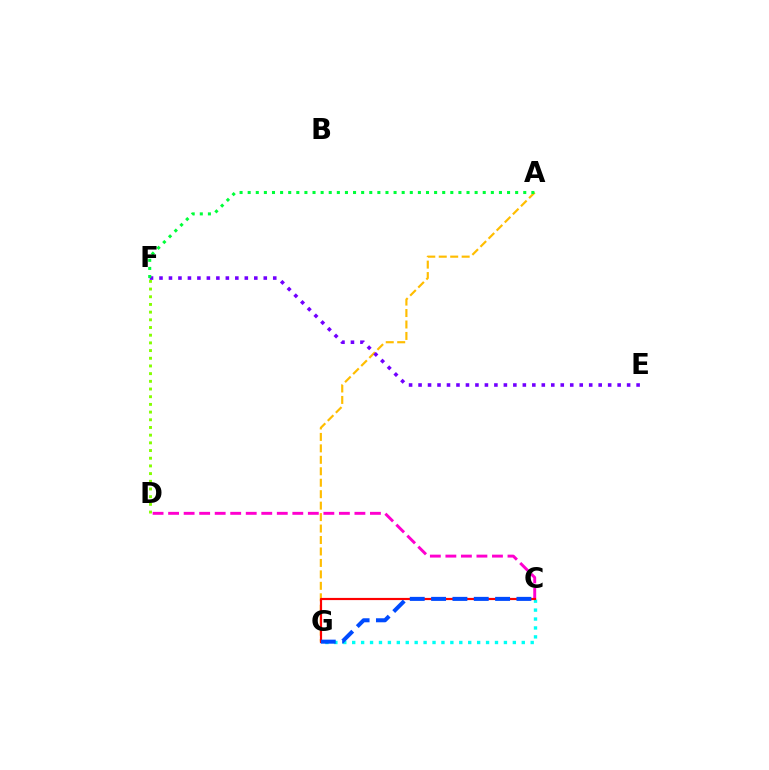{('A', 'G'): [{'color': '#ffbd00', 'line_style': 'dashed', 'thickness': 1.56}], ('D', 'F'): [{'color': '#84ff00', 'line_style': 'dotted', 'thickness': 2.09}], ('C', 'G'): [{'color': '#00fff6', 'line_style': 'dotted', 'thickness': 2.42}, {'color': '#ff0000', 'line_style': 'solid', 'thickness': 1.57}, {'color': '#004bff', 'line_style': 'dashed', 'thickness': 2.9}], ('C', 'D'): [{'color': '#ff00cf', 'line_style': 'dashed', 'thickness': 2.11}], ('E', 'F'): [{'color': '#7200ff', 'line_style': 'dotted', 'thickness': 2.58}], ('A', 'F'): [{'color': '#00ff39', 'line_style': 'dotted', 'thickness': 2.2}]}